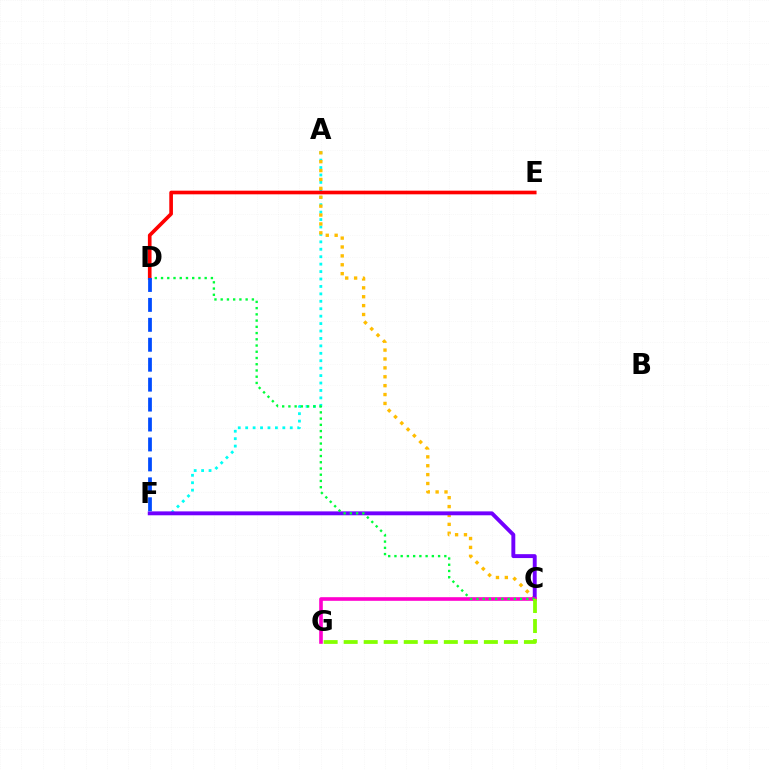{('A', 'F'): [{'color': '#00fff6', 'line_style': 'dotted', 'thickness': 2.02}], ('A', 'C'): [{'color': '#ffbd00', 'line_style': 'dotted', 'thickness': 2.42}], ('C', 'F'): [{'color': '#7200ff', 'line_style': 'solid', 'thickness': 2.81}], ('C', 'G'): [{'color': '#ff00cf', 'line_style': 'solid', 'thickness': 2.61}, {'color': '#84ff00', 'line_style': 'dashed', 'thickness': 2.72}], ('C', 'D'): [{'color': '#00ff39', 'line_style': 'dotted', 'thickness': 1.69}], ('D', 'E'): [{'color': '#ff0000', 'line_style': 'solid', 'thickness': 2.63}], ('D', 'F'): [{'color': '#004bff', 'line_style': 'dashed', 'thickness': 2.71}]}